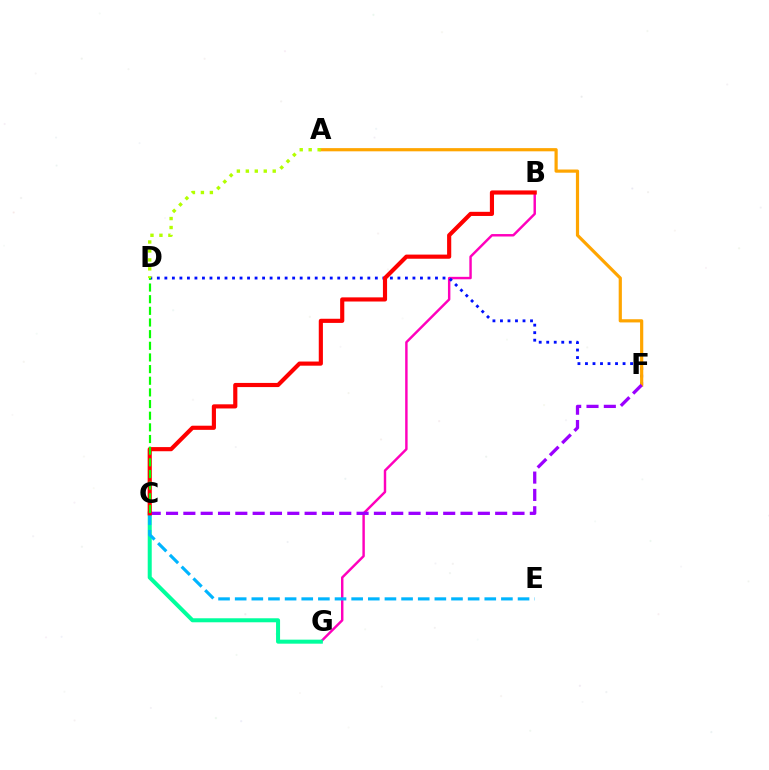{('B', 'G'): [{'color': '#ff00bd', 'line_style': 'solid', 'thickness': 1.76}], ('D', 'F'): [{'color': '#0010ff', 'line_style': 'dotted', 'thickness': 2.04}], ('C', 'G'): [{'color': '#00ff9d', 'line_style': 'solid', 'thickness': 2.89}], ('C', 'E'): [{'color': '#00b5ff', 'line_style': 'dashed', 'thickness': 2.26}], ('A', 'F'): [{'color': '#ffa500', 'line_style': 'solid', 'thickness': 2.3}], ('C', 'F'): [{'color': '#9b00ff', 'line_style': 'dashed', 'thickness': 2.35}], ('B', 'C'): [{'color': '#ff0000', 'line_style': 'solid', 'thickness': 2.98}], ('C', 'D'): [{'color': '#08ff00', 'line_style': 'dashed', 'thickness': 1.58}], ('A', 'D'): [{'color': '#b3ff00', 'line_style': 'dotted', 'thickness': 2.44}]}